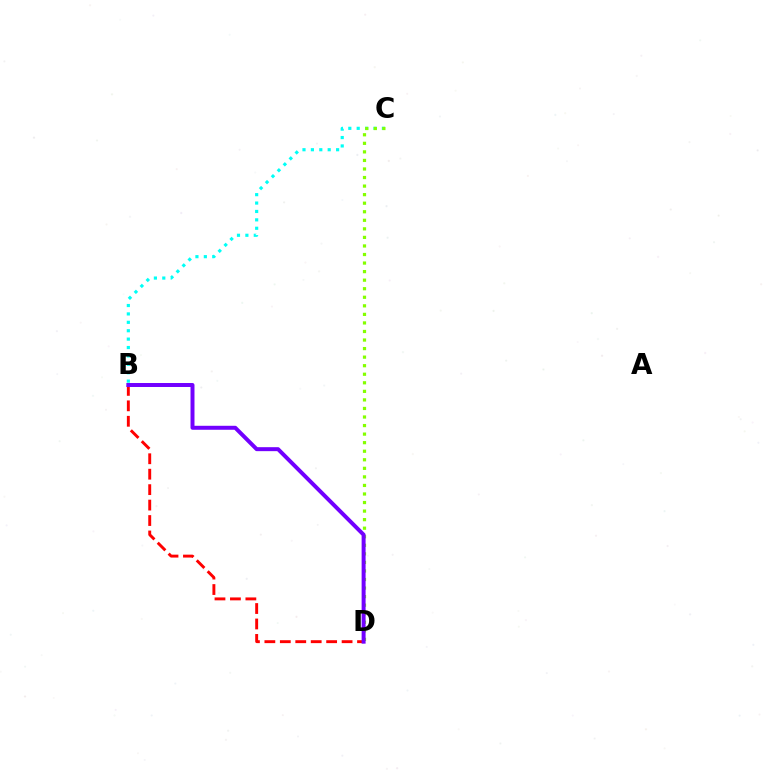{('B', 'D'): [{'color': '#ff0000', 'line_style': 'dashed', 'thickness': 2.1}, {'color': '#7200ff', 'line_style': 'solid', 'thickness': 2.86}], ('B', 'C'): [{'color': '#00fff6', 'line_style': 'dotted', 'thickness': 2.28}], ('C', 'D'): [{'color': '#84ff00', 'line_style': 'dotted', 'thickness': 2.32}]}